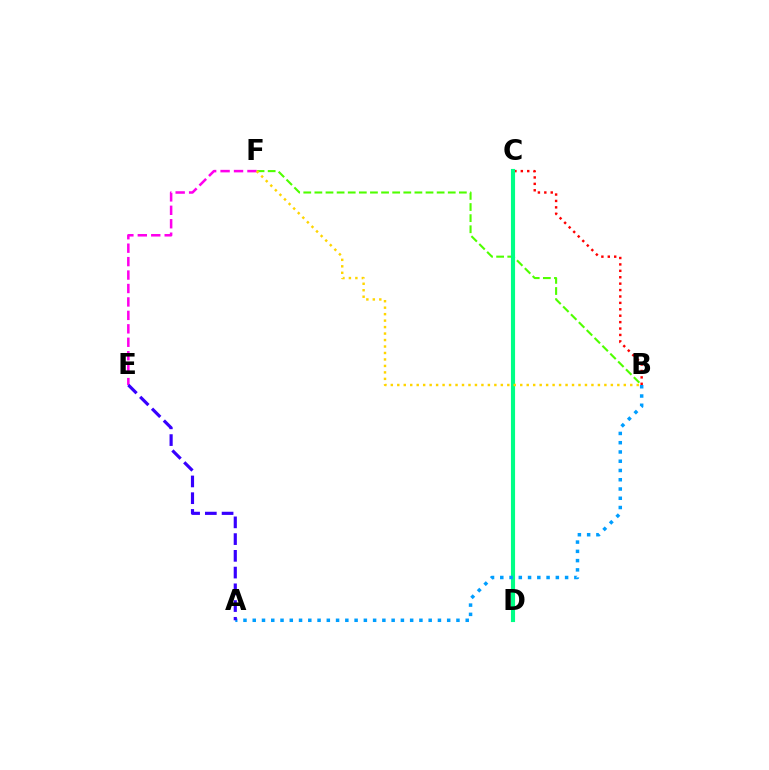{('B', 'F'): [{'color': '#4fff00', 'line_style': 'dashed', 'thickness': 1.51}, {'color': '#ffd500', 'line_style': 'dotted', 'thickness': 1.76}], ('B', 'C'): [{'color': '#ff0000', 'line_style': 'dotted', 'thickness': 1.74}], ('C', 'D'): [{'color': '#00ff86', 'line_style': 'solid', 'thickness': 2.97}], ('E', 'F'): [{'color': '#ff00ed', 'line_style': 'dashed', 'thickness': 1.83}], ('A', 'B'): [{'color': '#009eff', 'line_style': 'dotted', 'thickness': 2.52}], ('A', 'E'): [{'color': '#3700ff', 'line_style': 'dashed', 'thickness': 2.27}]}